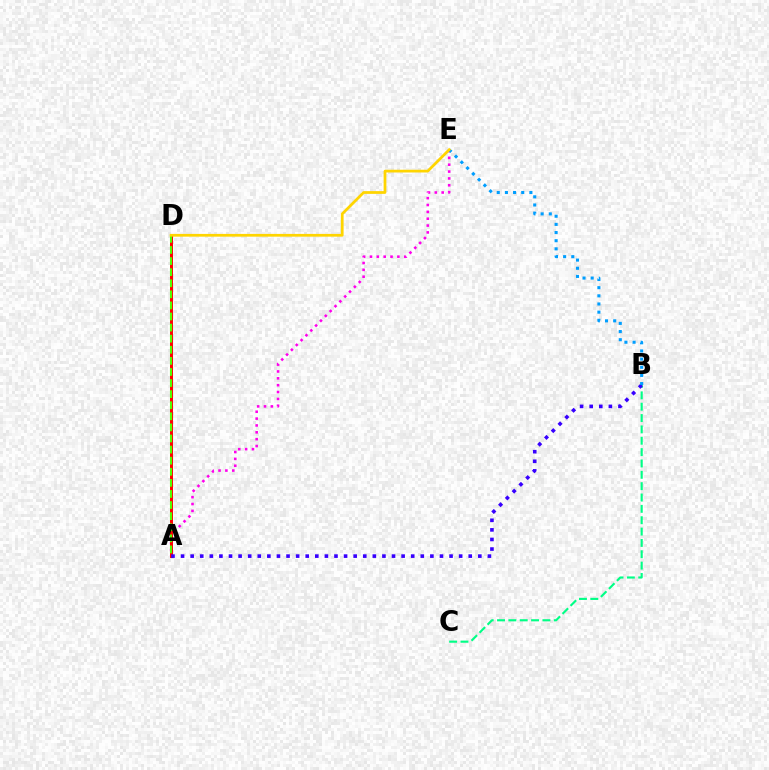{('A', 'E'): [{'color': '#ff00ed', 'line_style': 'dotted', 'thickness': 1.86}], ('B', 'C'): [{'color': '#00ff86', 'line_style': 'dashed', 'thickness': 1.54}], ('A', 'D'): [{'color': '#ff0000', 'line_style': 'solid', 'thickness': 2.12}, {'color': '#4fff00', 'line_style': 'dashed', 'thickness': 1.51}], ('A', 'B'): [{'color': '#3700ff', 'line_style': 'dotted', 'thickness': 2.61}], ('B', 'E'): [{'color': '#009eff', 'line_style': 'dotted', 'thickness': 2.22}], ('D', 'E'): [{'color': '#ffd500', 'line_style': 'solid', 'thickness': 1.98}]}